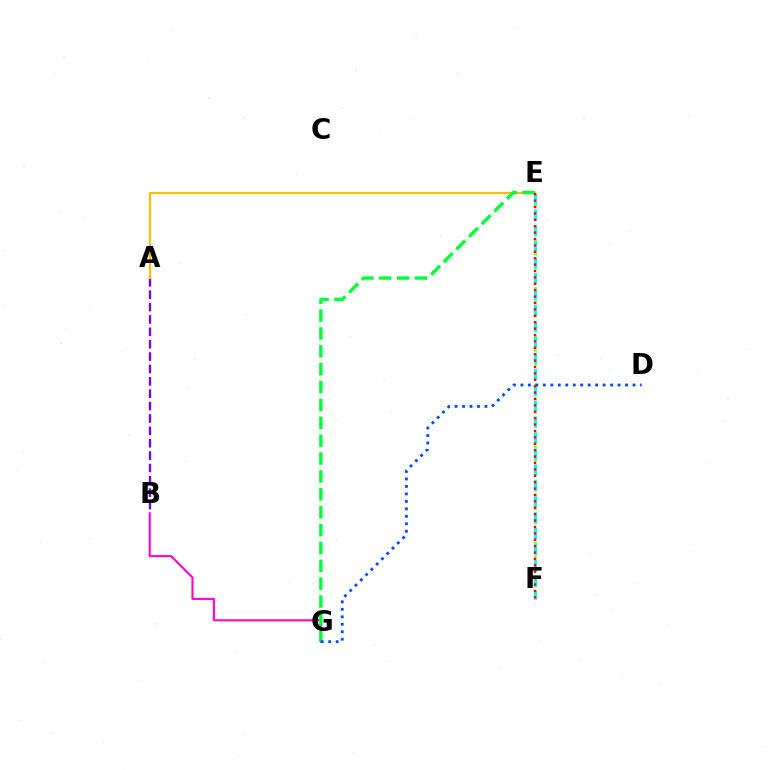{('A', 'B'): [{'color': '#7200ff', 'line_style': 'dashed', 'thickness': 1.68}], ('A', 'E'): [{'color': '#ffbd00', 'line_style': 'solid', 'thickness': 1.56}], ('B', 'G'): [{'color': '#ff00cf', 'line_style': 'solid', 'thickness': 1.51}], ('E', 'F'): [{'color': '#84ff00', 'line_style': 'dotted', 'thickness': 1.87}, {'color': '#00fff6', 'line_style': 'dashed', 'thickness': 2.17}, {'color': '#ff0000', 'line_style': 'dotted', 'thickness': 1.74}], ('E', 'G'): [{'color': '#00ff39', 'line_style': 'dashed', 'thickness': 2.43}], ('D', 'G'): [{'color': '#004bff', 'line_style': 'dotted', 'thickness': 2.03}]}